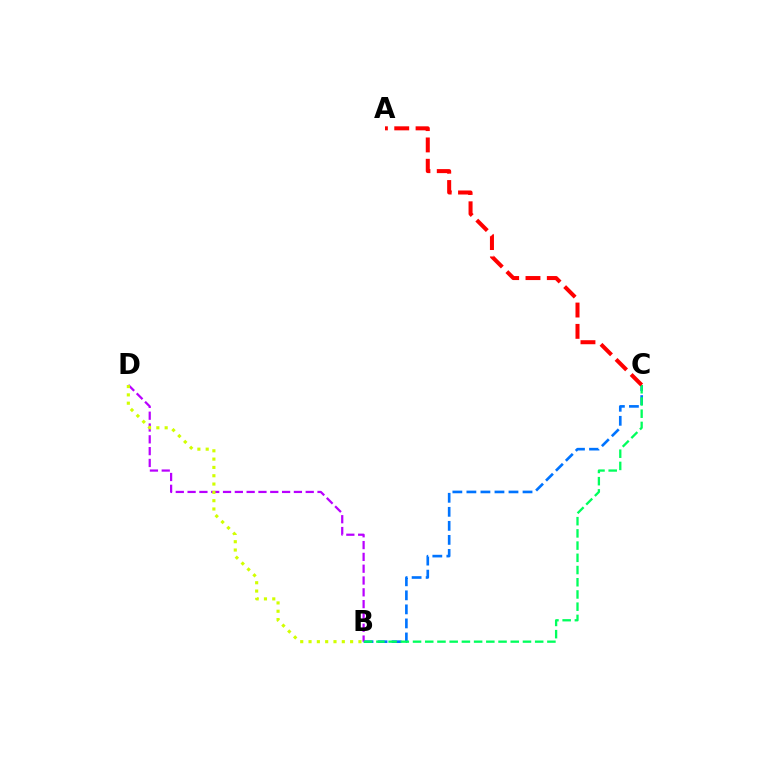{('B', 'C'): [{'color': '#0074ff', 'line_style': 'dashed', 'thickness': 1.91}, {'color': '#00ff5c', 'line_style': 'dashed', 'thickness': 1.66}], ('B', 'D'): [{'color': '#b900ff', 'line_style': 'dashed', 'thickness': 1.6}, {'color': '#d1ff00', 'line_style': 'dotted', 'thickness': 2.26}], ('A', 'C'): [{'color': '#ff0000', 'line_style': 'dashed', 'thickness': 2.9}]}